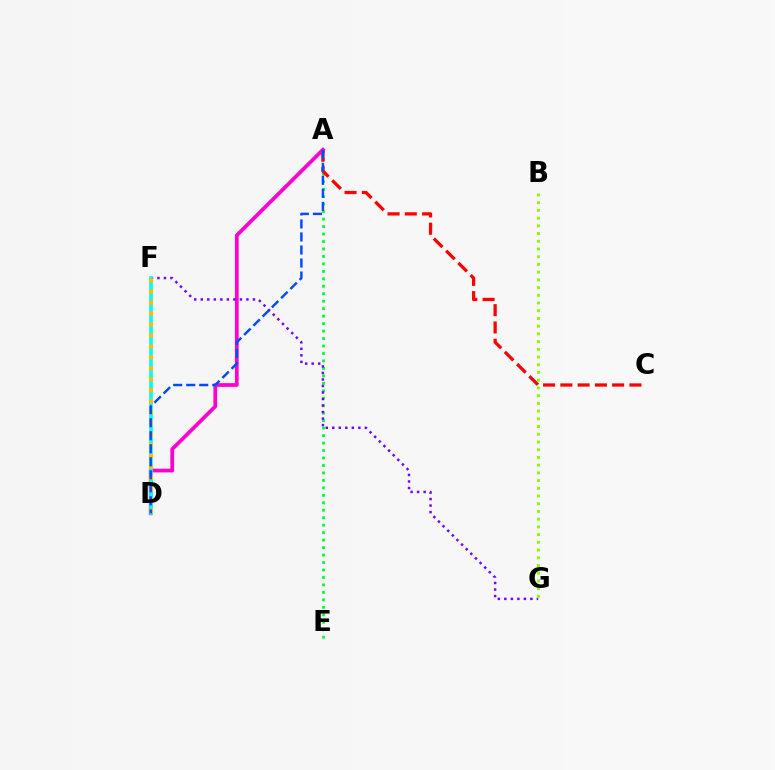{('A', 'E'): [{'color': '#00ff39', 'line_style': 'dotted', 'thickness': 2.03}], ('A', 'C'): [{'color': '#ff0000', 'line_style': 'dashed', 'thickness': 2.35}], ('A', 'D'): [{'color': '#ff00cf', 'line_style': 'solid', 'thickness': 2.69}, {'color': '#004bff', 'line_style': 'dashed', 'thickness': 1.77}], ('F', 'G'): [{'color': '#7200ff', 'line_style': 'dotted', 'thickness': 1.77}], ('D', 'F'): [{'color': '#00fff6', 'line_style': 'solid', 'thickness': 2.64}, {'color': '#ffbd00', 'line_style': 'dotted', 'thickness': 2.98}], ('B', 'G'): [{'color': '#84ff00', 'line_style': 'dotted', 'thickness': 2.1}]}